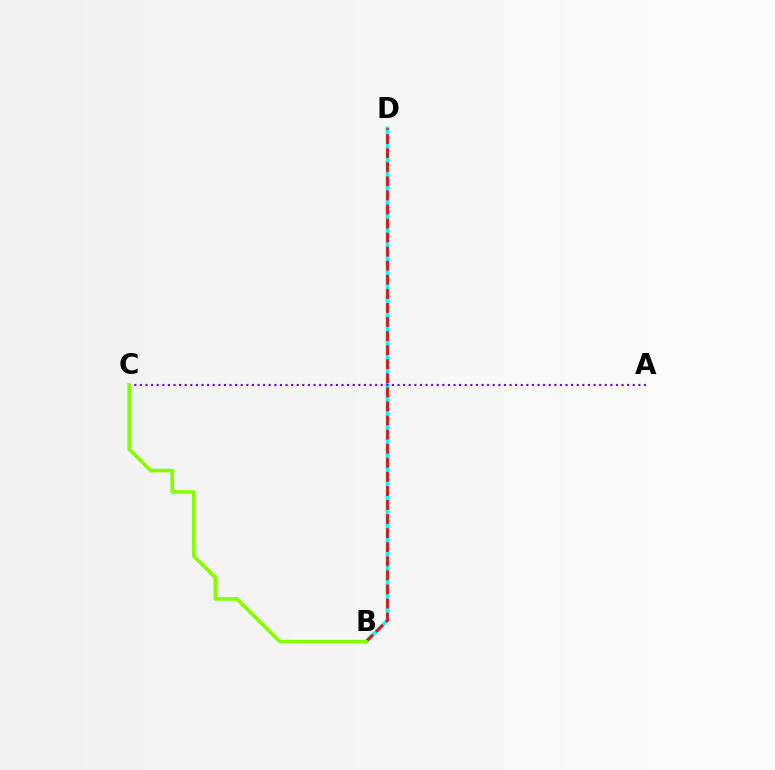{('B', 'D'): [{'color': '#00fff6', 'line_style': 'solid', 'thickness': 2.7}, {'color': '#ff0000', 'line_style': 'dashed', 'thickness': 1.91}], ('A', 'C'): [{'color': '#7200ff', 'line_style': 'dotted', 'thickness': 1.52}], ('B', 'C'): [{'color': '#84ff00', 'line_style': 'solid', 'thickness': 2.59}]}